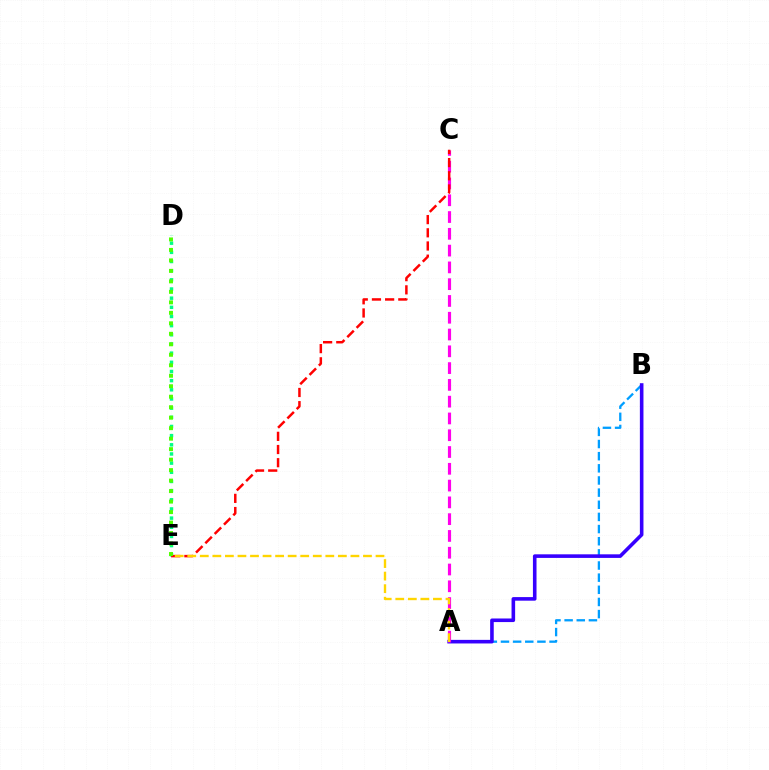{('A', 'B'): [{'color': '#009eff', 'line_style': 'dashed', 'thickness': 1.65}, {'color': '#3700ff', 'line_style': 'solid', 'thickness': 2.59}], ('D', 'E'): [{'color': '#00ff86', 'line_style': 'dotted', 'thickness': 2.49}, {'color': '#4fff00', 'line_style': 'dotted', 'thickness': 2.85}], ('A', 'C'): [{'color': '#ff00ed', 'line_style': 'dashed', 'thickness': 2.28}], ('C', 'E'): [{'color': '#ff0000', 'line_style': 'dashed', 'thickness': 1.79}], ('A', 'E'): [{'color': '#ffd500', 'line_style': 'dashed', 'thickness': 1.71}]}